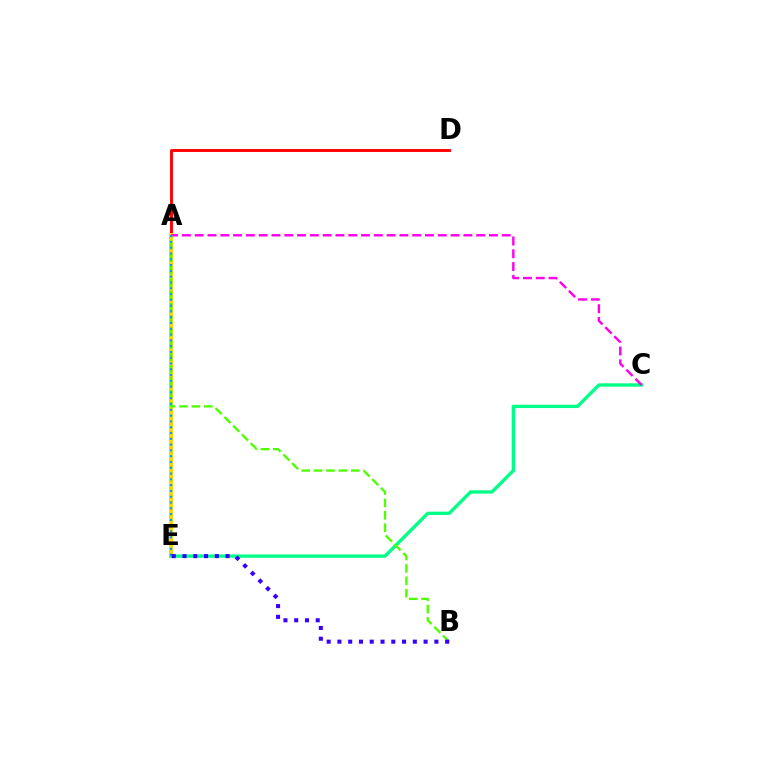{('A', 'D'): [{'color': '#ff0000', 'line_style': 'solid', 'thickness': 2.09}], ('A', 'E'): [{'color': '#ffd500', 'line_style': 'solid', 'thickness': 2.86}, {'color': '#009eff', 'line_style': 'dotted', 'thickness': 1.57}], ('C', 'E'): [{'color': '#00ff86', 'line_style': 'solid', 'thickness': 2.4}], ('A', 'C'): [{'color': '#ff00ed', 'line_style': 'dashed', 'thickness': 1.74}], ('A', 'B'): [{'color': '#4fff00', 'line_style': 'dashed', 'thickness': 1.68}], ('B', 'E'): [{'color': '#3700ff', 'line_style': 'dotted', 'thickness': 2.93}]}